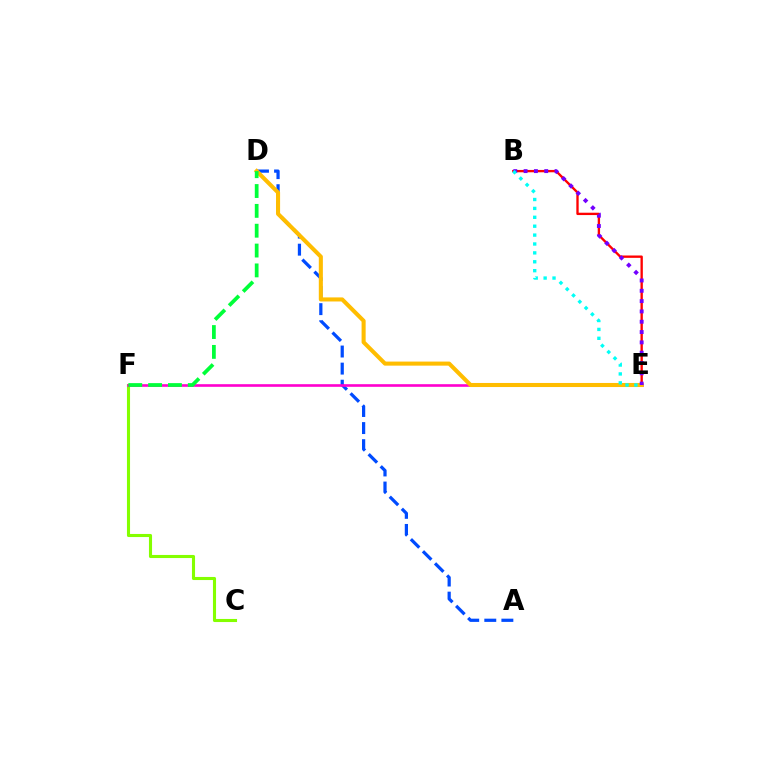{('B', 'E'): [{'color': '#ff0000', 'line_style': 'solid', 'thickness': 1.69}, {'color': '#7200ff', 'line_style': 'dotted', 'thickness': 2.8}, {'color': '#00fff6', 'line_style': 'dotted', 'thickness': 2.42}], ('C', 'F'): [{'color': '#84ff00', 'line_style': 'solid', 'thickness': 2.22}], ('A', 'D'): [{'color': '#004bff', 'line_style': 'dashed', 'thickness': 2.32}], ('E', 'F'): [{'color': '#ff00cf', 'line_style': 'solid', 'thickness': 1.9}], ('D', 'E'): [{'color': '#ffbd00', 'line_style': 'solid', 'thickness': 2.93}], ('D', 'F'): [{'color': '#00ff39', 'line_style': 'dashed', 'thickness': 2.7}]}